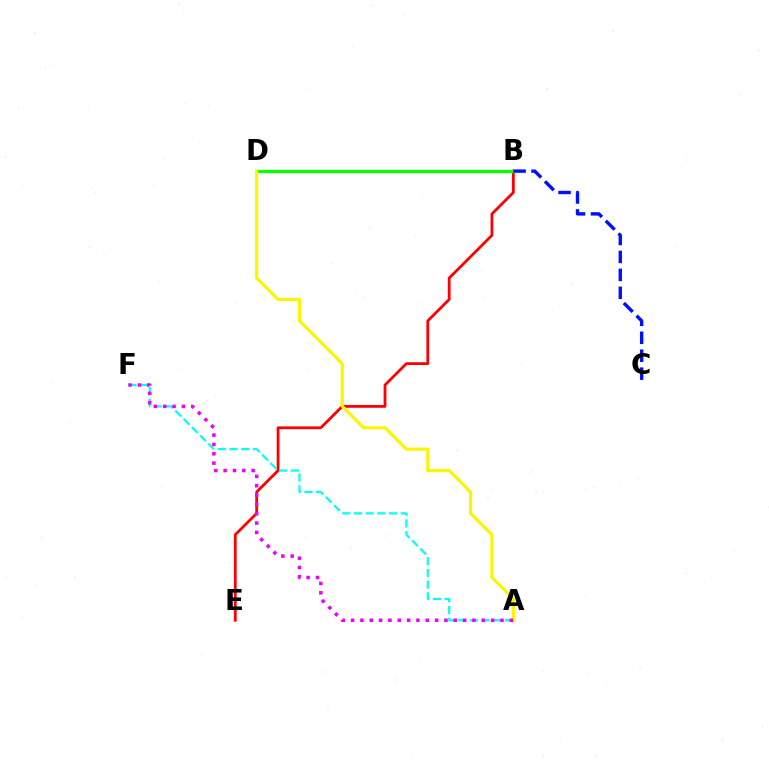{('B', 'E'): [{'color': '#ff0000', 'line_style': 'solid', 'thickness': 2.0}], ('A', 'F'): [{'color': '#00fff6', 'line_style': 'dashed', 'thickness': 1.59}, {'color': '#ee00ff', 'line_style': 'dotted', 'thickness': 2.54}], ('B', 'D'): [{'color': '#08ff00', 'line_style': 'solid', 'thickness': 2.37}], ('B', 'C'): [{'color': '#0010ff', 'line_style': 'dashed', 'thickness': 2.44}], ('A', 'D'): [{'color': '#fcf500', 'line_style': 'solid', 'thickness': 2.28}]}